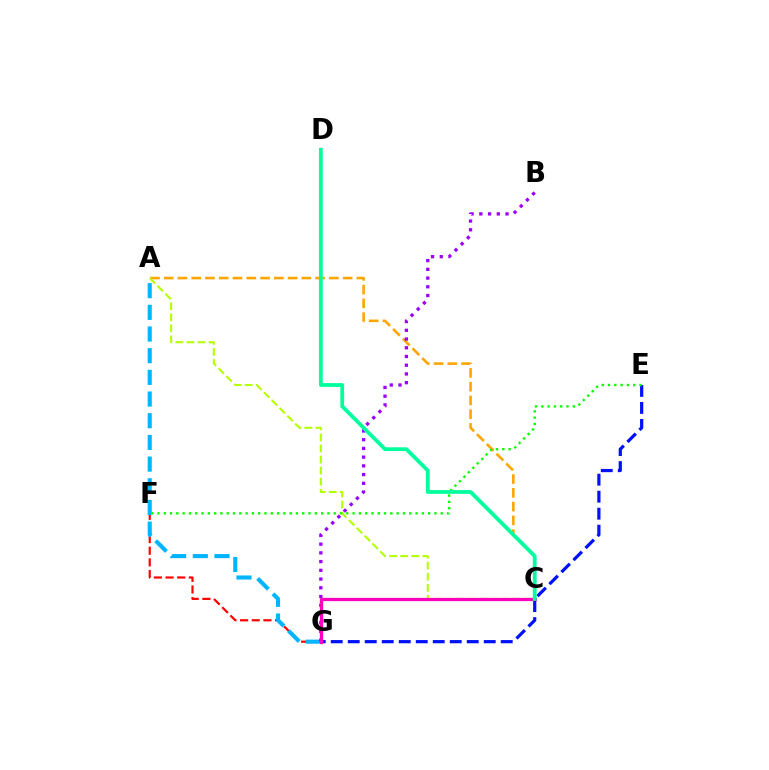{('A', 'C'): [{'color': '#ffa500', 'line_style': 'dashed', 'thickness': 1.87}, {'color': '#b3ff00', 'line_style': 'dashed', 'thickness': 1.5}], ('F', 'G'): [{'color': '#ff0000', 'line_style': 'dashed', 'thickness': 1.58}], ('A', 'G'): [{'color': '#00b5ff', 'line_style': 'dashed', 'thickness': 2.95}], ('E', 'G'): [{'color': '#0010ff', 'line_style': 'dashed', 'thickness': 2.31}], ('E', 'F'): [{'color': '#08ff00', 'line_style': 'dotted', 'thickness': 1.71}], ('B', 'G'): [{'color': '#9b00ff', 'line_style': 'dotted', 'thickness': 2.37}], ('C', 'G'): [{'color': '#ff00bd', 'line_style': 'solid', 'thickness': 2.34}], ('C', 'D'): [{'color': '#00ff9d', 'line_style': 'solid', 'thickness': 2.72}]}